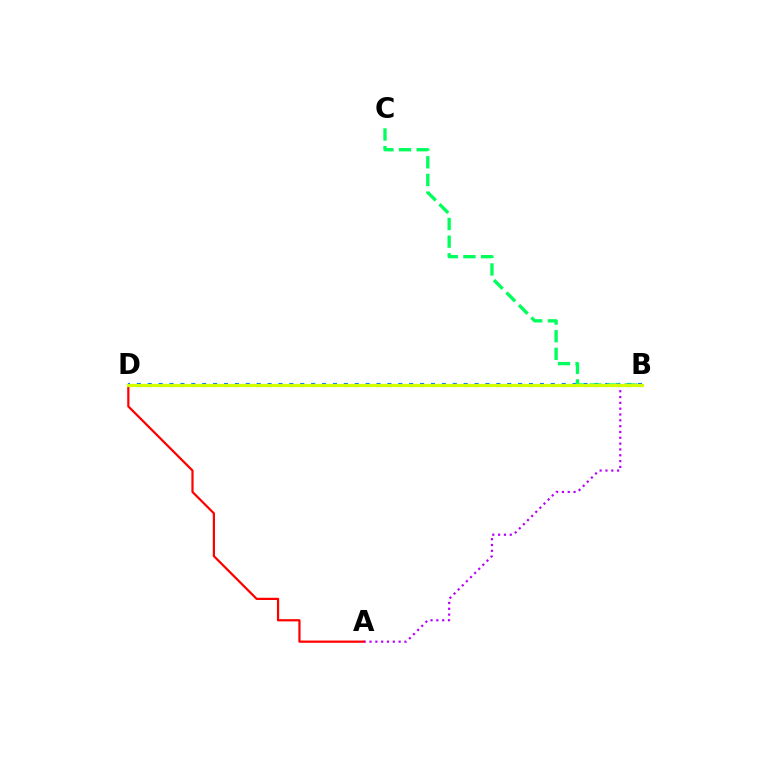{('B', 'D'): [{'color': '#0074ff', 'line_style': 'dotted', 'thickness': 2.96}, {'color': '#d1ff00', 'line_style': 'solid', 'thickness': 2.33}], ('B', 'C'): [{'color': '#00ff5c', 'line_style': 'dashed', 'thickness': 2.4}], ('A', 'B'): [{'color': '#b900ff', 'line_style': 'dotted', 'thickness': 1.58}], ('A', 'D'): [{'color': '#ff0000', 'line_style': 'solid', 'thickness': 1.6}]}